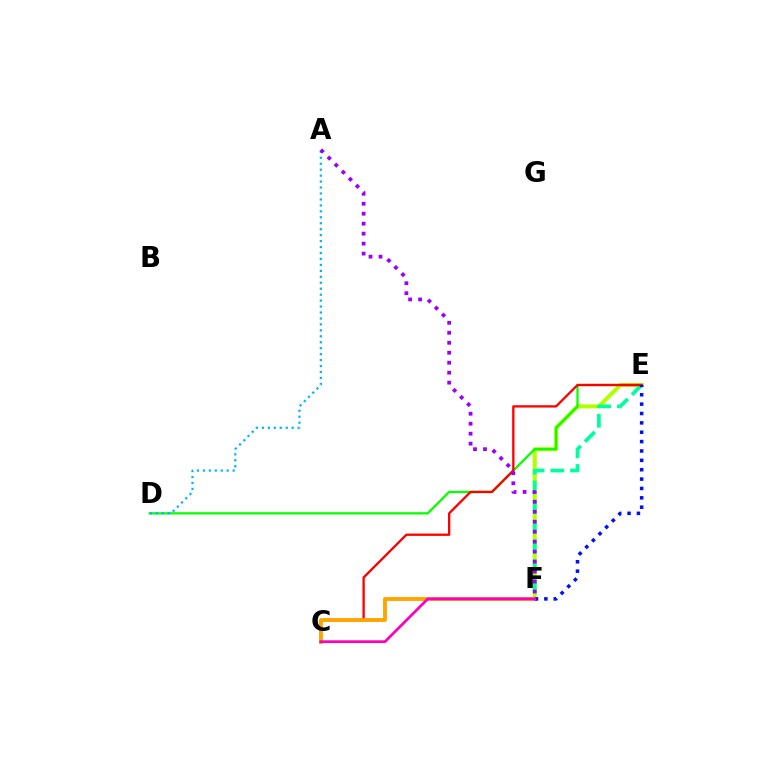{('E', 'F'): [{'color': '#b3ff00', 'line_style': 'solid', 'thickness': 2.91}, {'color': '#00ff9d', 'line_style': 'dashed', 'thickness': 2.68}, {'color': '#0010ff', 'line_style': 'dotted', 'thickness': 2.55}], ('D', 'E'): [{'color': '#08ff00', 'line_style': 'solid', 'thickness': 1.64}], ('A', 'D'): [{'color': '#00b5ff', 'line_style': 'dotted', 'thickness': 1.62}], ('C', 'E'): [{'color': '#ff0000', 'line_style': 'solid', 'thickness': 1.67}], ('C', 'F'): [{'color': '#ffa500', 'line_style': 'solid', 'thickness': 2.8}, {'color': '#ff00bd', 'line_style': 'solid', 'thickness': 1.97}], ('A', 'F'): [{'color': '#9b00ff', 'line_style': 'dotted', 'thickness': 2.71}]}